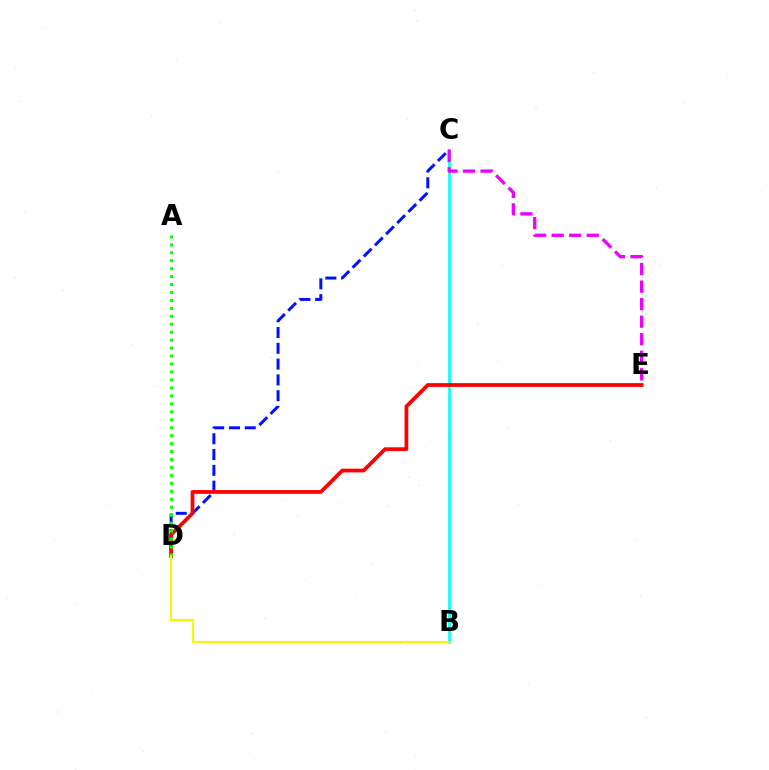{('B', 'C'): [{'color': '#00fff6', 'line_style': 'solid', 'thickness': 1.88}], ('C', 'E'): [{'color': '#ee00ff', 'line_style': 'dashed', 'thickness': 2.38}], ('C', 'D'): [{'color': '#0010ff', 'line_style': 'dashed', 'thickness': 2.14}], ('D', 'E'): [{'color': '#ff0000', 'line_style': 'solid', 'thickness': 2.7}], ('A', 'D'): [{'color': '#08ff00', 'line_style': 'dotted', 'thickness': 2.16}], ('B', 'D'): [{'color': '#fcf500', 'line_style': 'solid', 'thickness': 1.5}]}